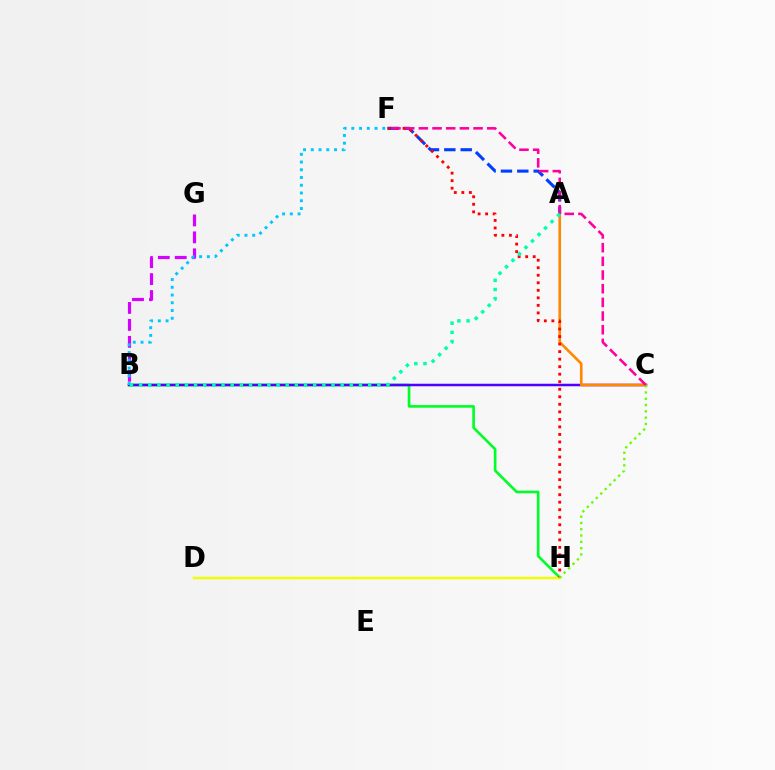{('B', 'H'): [{'color': '#00ff27', 'line_style': 'solid', 'thickness': 1.91}], ('A', 'F'): [{'color': '#003fff', 'line_style': 'dashed', 'thickness': 2.22}], ('D', 'H'): [{'color': '#eeff00', 'line_style': 'solid', 'thickness': 1.78}], ('B', 'C'): [{'color': '#4f00ff', 'line_style': 'solid', 'thickness': 1.8}], ('B', 'G'): [{'color': '#d600ff', 'line_style': 'dashed', 'thickness': 2.3}], ('A', 'C'): [{'color': '#ff8800', 'line_style': 'solid', 'thickness': 1.91}], ('F', 'H'): [{'color': '#ff0000', 'line_style': 'dotted', 'thickness': 2.05}], ('C', 'H'): [{'color': '#66ff00', 'line_style': 'dotted', 'thickness': 1.71}], ('B', 'F'): [{'color': '#00c7ff', 'line_style': 'dotted', 'thickness': 2.1}], ('C', 'F'): [{'color': '#ff00a0', 'line_style': 'dashed', 'thickness': 1.86}], ('A', 'B'): [{'color': '#00ffaf', 'line_style': 'dotted', 'thickness': 2.49}]}